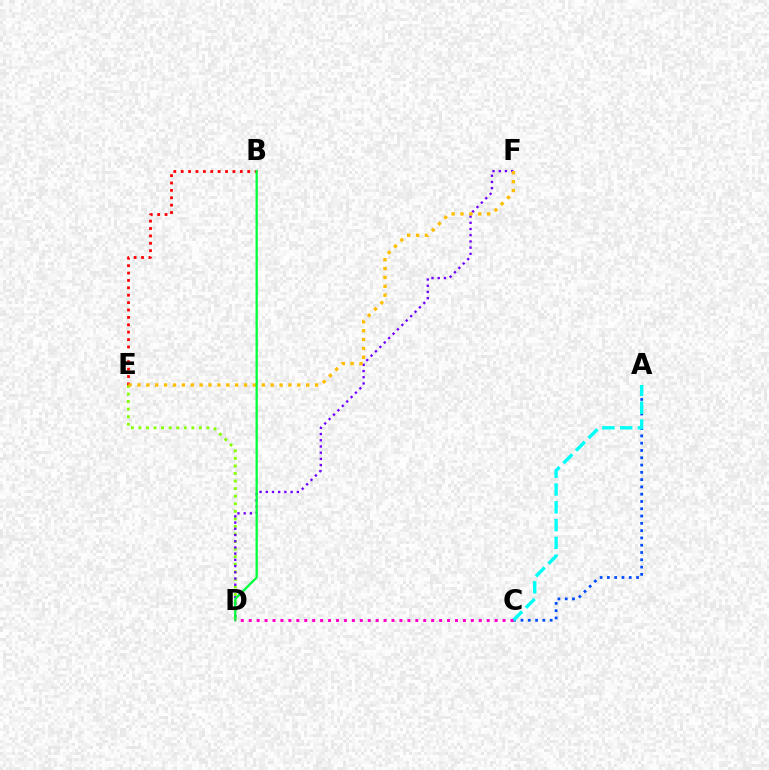{('A', 'C'): [{'color': '#004bff', 'line_style': 'dotted', 'thickness': 1.98}, {'color': '#00fff6', 'line_style': 'dashed', 'thickness': 2.42}], ('D', 'E'): [{'color': '#84ff00', 'line_style': 'dotted', 'thickness': 2.05}], ('D', 'F'): [{'color': '#7200ff', 'line_style': 'dotted', 'thickness': 1.69}], ('B', 'E'): [{'color': '#ff0000', 'line_style': 'dotted', 'thickness': 2.01}], ('E', 'F'): [{'color': '#ffbd00', 'line_style': 'dotted', 'thickness': 2.41}], ('B', 'D'): [{'color': '#00ff39', 'line_style': 'solid', 'thickness': 1.63}], ('C', 'D'): [{'color': '#ff00cf', 'line_style': 'dotted', 'thickness': 2.16}]}